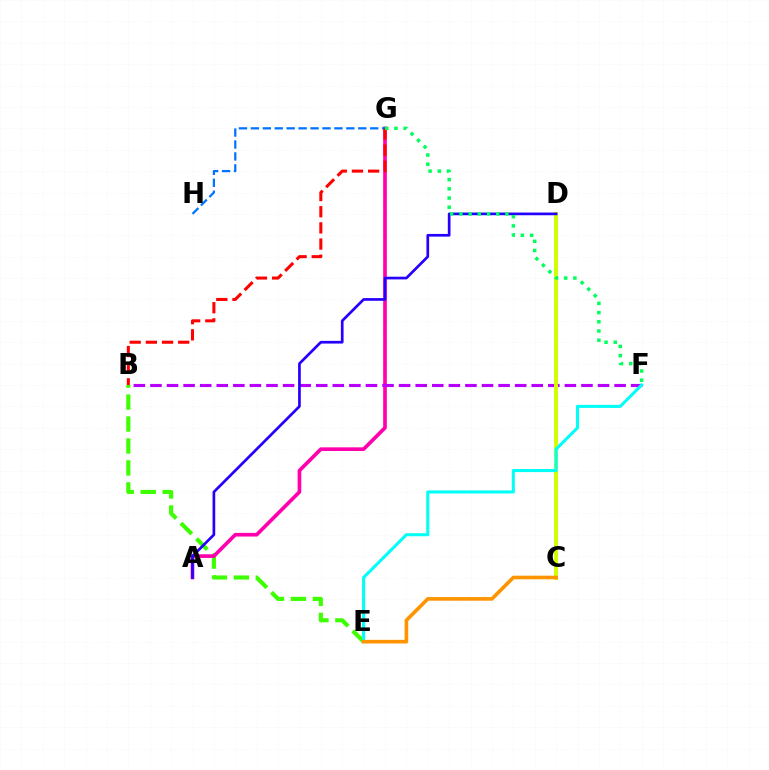{('B', 'E'): [{'color': '#3dff00', 'line_style': 'dashed', 'thickness': 2.98}], ('A', 'G'): [{'color': '#ff00ac', 'line_style': 'solid', 'thickness': 2.63}], ('B', 'F'): [{'color': '#b900ff', 'line_style': 'dashed', 'thickness': 2.25}], ('G', 'H'): [{'color': '#0074ff', 'line_style': 'dashed', 'thickness': 1.62}], ('C', 'D'): [{'color': '#d1ff00', 'line_style': 'solid', 'thickness': 2.83}], ('A', 'D'): [{'color': '#2500ff', 'line_style': 'solid', 'thickness': 1.94}], ('E', 'F'): [{'color': '#00fff6', 'line_style': 'solid', 'thickness': 2.21}], ('B', 'G'): [{'color': '#ff0000', 'line_style': 'dashed', 'thickness': 2.2}], ('C', 'E'): [{'color': '#ff9400', 'line_style': 'solid', 'thickness': 2.62}], ('F', 'G'): [{'color': '#00ff5c', 'line_style': 'dotted', 'thickness': 2.5}]}